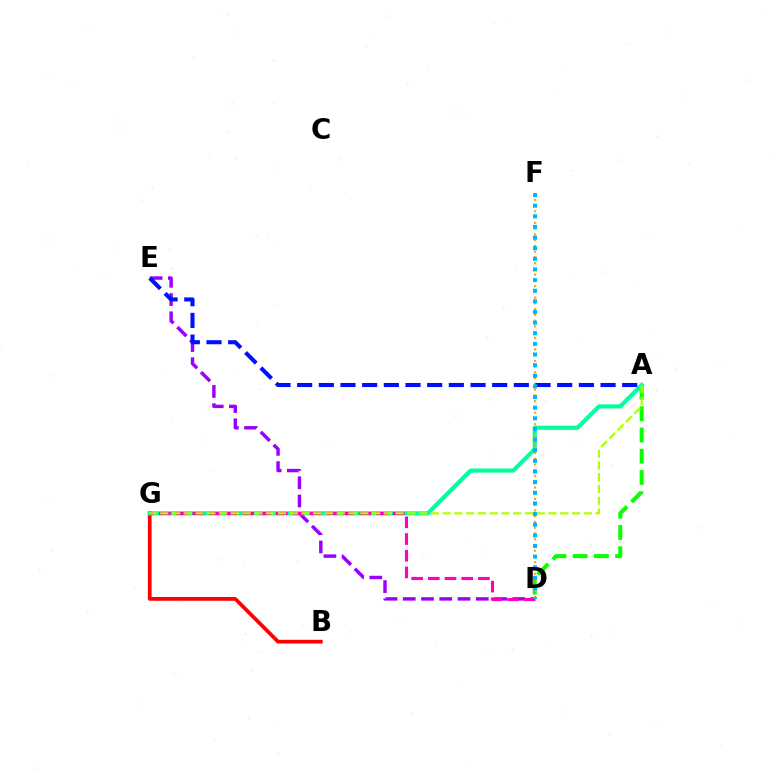{('D', 'E'): [{'color': '#9b00ff', 'line_style': 'dashed', 'thickness': 2.48}], ('A', 'D'): [{'color': '#08ff00', 'line_style': 'dashed', 'thickness': 2.89}], ('B', 'G'): [{'color': '#ff0000', 'line_style': 'solid', 'thickness': 2.69}], ('A', 'G'): [{'color': '#00ff9d', 'line_style': 'solid', 'thickness': 2.97}, {'color': '#b3ff00', 'line_style': 'dashed', 'thickness': 1.6}], ('D', 'F'): [{'color': '#ffa500', 'line_style': 'dotted', 'thickness': 1.56}, {'color': '#00b5ff', 'line_style': 'dotted', 'thickness': 2.89}], ('D', 'G'): [{'color': '#ff00bd', 'line_style': 'dashed', 'thickness': 2.27}], ('A', 'E'): [{'color': '#0010ff', 'line_style': 'dashed', 'thickness': 2.94}]}